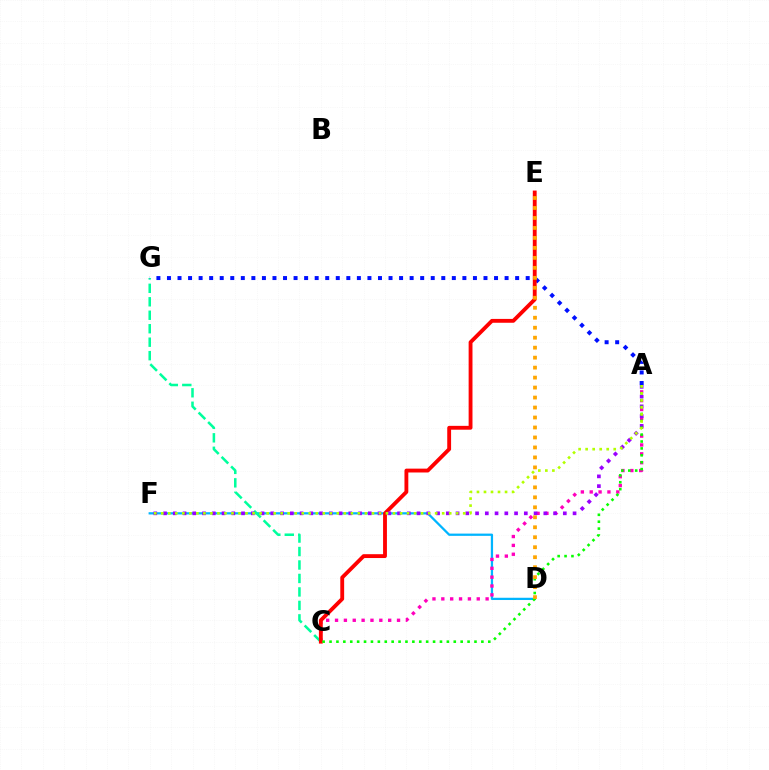{('D', 'F'): [{'color': '#00b5ff', 'line_style': 'solid', 'thickness': 1.62}], ('A', 'C'): [{'color': '#ff00bd', 'line_style': 'dotted', 'thickness': 2.41}, {'color': '#08ff00', 'line_style': 'dotted', 'thickness': 1.88}], ('C', 'G'): [{'color': '#00ff9d', 'line_style': 'dashed', 'thickness': 1.83}], ('A', 'G'): [{'color': '#0010ff', 'line_style': 'dotted', 'thickness': 2.87}], ('C', 'E'): [{'color': '#ff0000', 'line_style': 'solid', 'thickness': 2.77}], ('A', 'F'): [{'color': '#9b00ff', 'line_style': 'dotted', 'thickness': 2.65}, {'color': '#b3ff00', 'line_style': 'dotted', 'thickness': 1.91}], ('D', 'E'): [{'color': '#ffa500', 'line_style': 'dotted', 'thickness': 2.71}]}